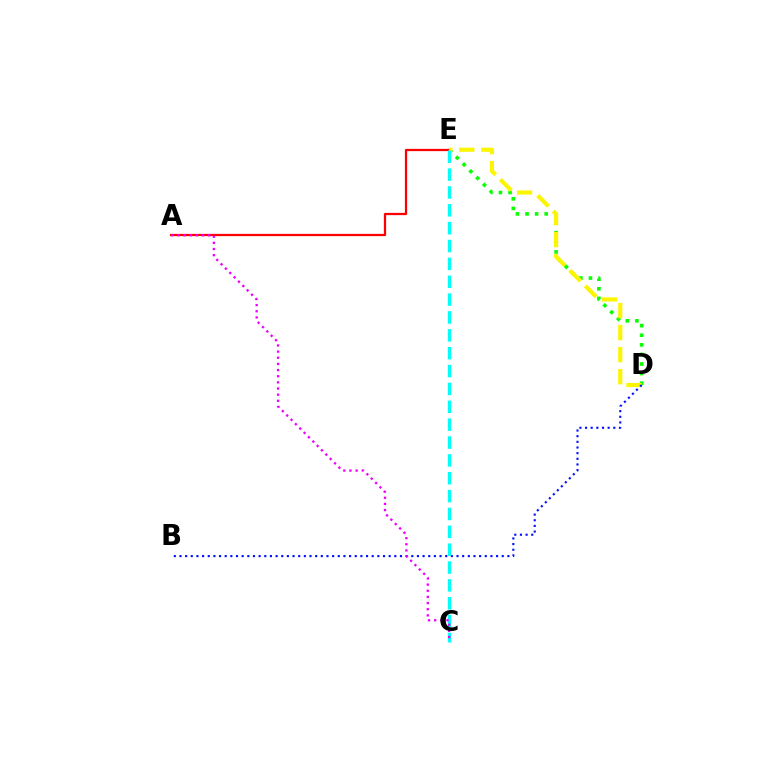{('D', 'E'): [{'color': '#08ff00', 'line_style': 'dotted', 'thickness': 2.61}, {'color': '#fcf500', 'line_style': 'dashed', 'thickness': 2.99}], ('A', 'E'): [{'color': '#ff0000', 'line_style': 'solid', 'thickness': 1.62}], ('B', 'D'): [{'color': '#0010ff', 'line_style': 'dotted', 'thickness': 1.54}], ('C', 'E'): [{'color': '#00fff6', 'line_style': 'dashed', 'thickness': 2.43}], ('A', 'C'): [{'color': '#ee00ff', 'line_style': 'dotted', 'thickness': 1.67}]}